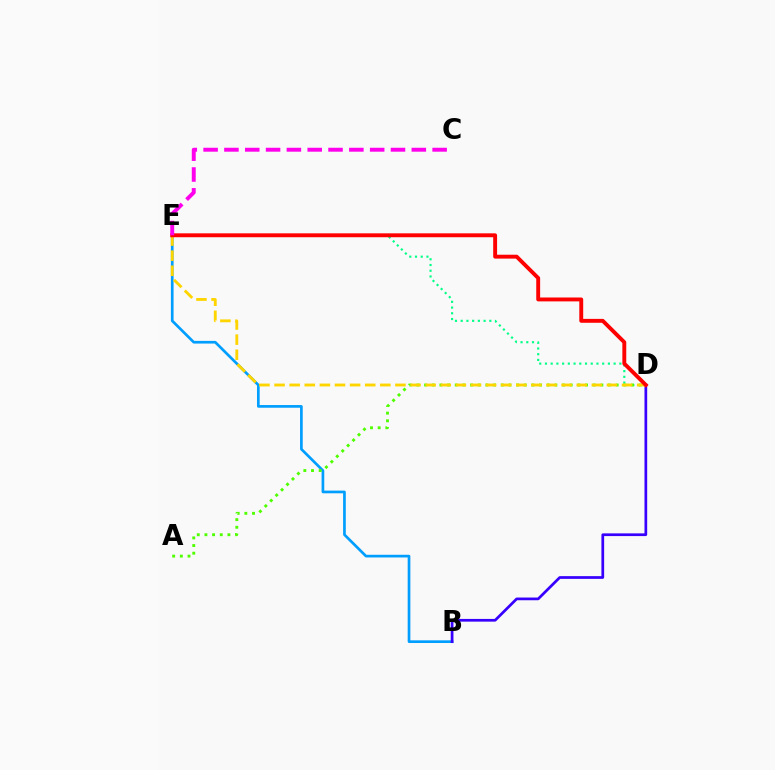{('D', 'E'): [{'color': '#00ff86', 'line_style': 'dotted', 'thickness': 1.55}, {'color': '#ffd500', 'line_style': 'dashed', 'thickness': 2.05}, {'color': '#ff0000', 'line_style': 'solid', 'thickness': 2.8}], ('B', 'E'): [{'color': '#009eff', 'line_style': 'solid', 'thickness': 1.93}], ('B', 'D'): [{'color': '#3700ff', 'line_style': 'solid', 'thickness': 1.96}], ('A', 'D'): [{'color': '#4fff00', 'line_style': 'dotted', 'thickness': 2.08}], ('C', 'E'): [{'color': '#ff00ed', 'line_style': 'dashed', 'thickness': 2.83}]}